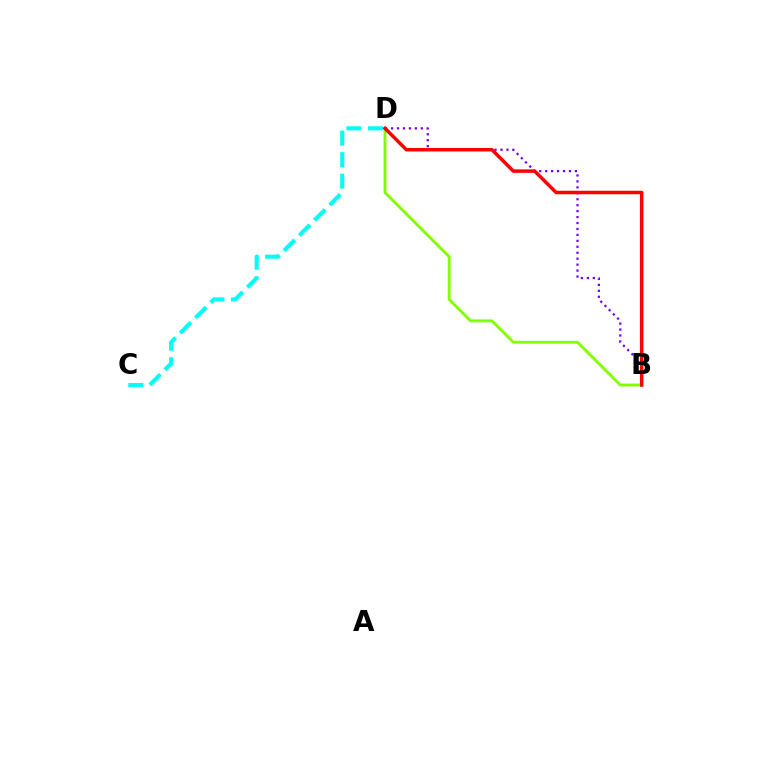{('B', 'D'): [{'color': '#84ff00', 'line_style': 'solid', 'thickness': 2.07}, {'color': '#7200ff', 'line_style': 'dotted', 'thickness': 1.62}, {'color': '#ff0000', 'line_style': 'solid', 'thickness': 2.51}], ('C', 'D'): [{'color': '#00fff6', 'line_style': 'dashed', 'thickness': 2.92}]}